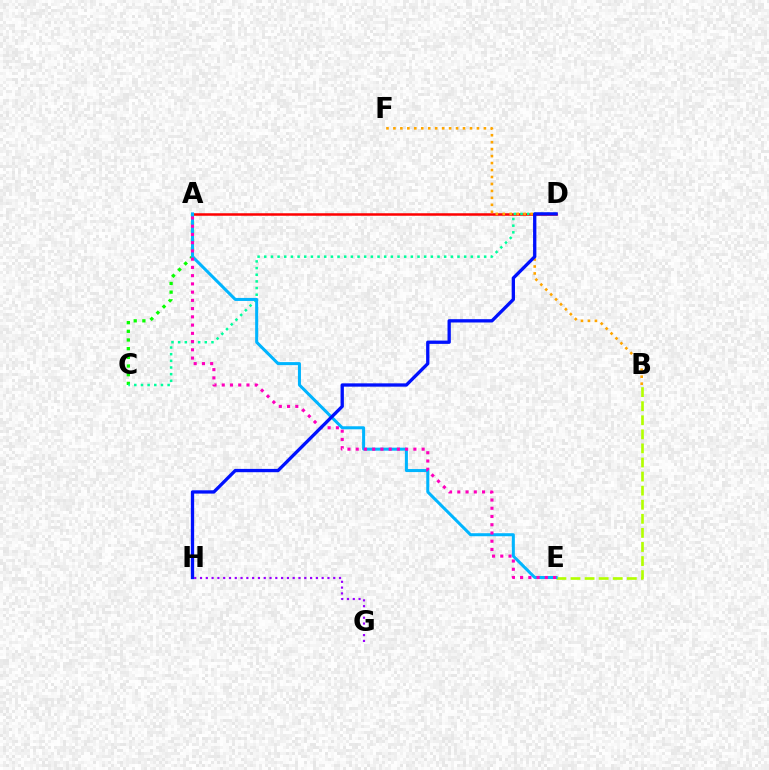{('G', 'H'): [{'color': '#9b00ff', 'line_style': 'dotted', 'thickness': 1.57}], ('A', 'D'): [{'color': '#ff0000', 'line_style': 'solid', 'thickness': 1.8}], ('B', 'E'): [{'color': '#b3ff00', 'line_style': 'dashed', 'thickness': 1.91}], ('B', 'F'): [{'color': '#ffa500', 'line_style': 'dotted', 'thickness': 1.89}], ('A', 'C'): [{'color': '#08ff00', 'line_style': 'dotted', 'thickness': 2.36}], ('C', 'D'): [{'color': '#00ff9d', 'line_style': 'dotted', 'thickness': 1.81}], ('A', 'E'): [{'color': '#00b5ff', 'line_style': 'solid', 'thickness': 2.18}, {'color': '#ff00bd', 'line_style': 'dotted', 'thickness': 2.24}], ('D', 'H'): [{'color': '#0010ff', 'line_style': 'solid', 'thickness': 2.38}]}